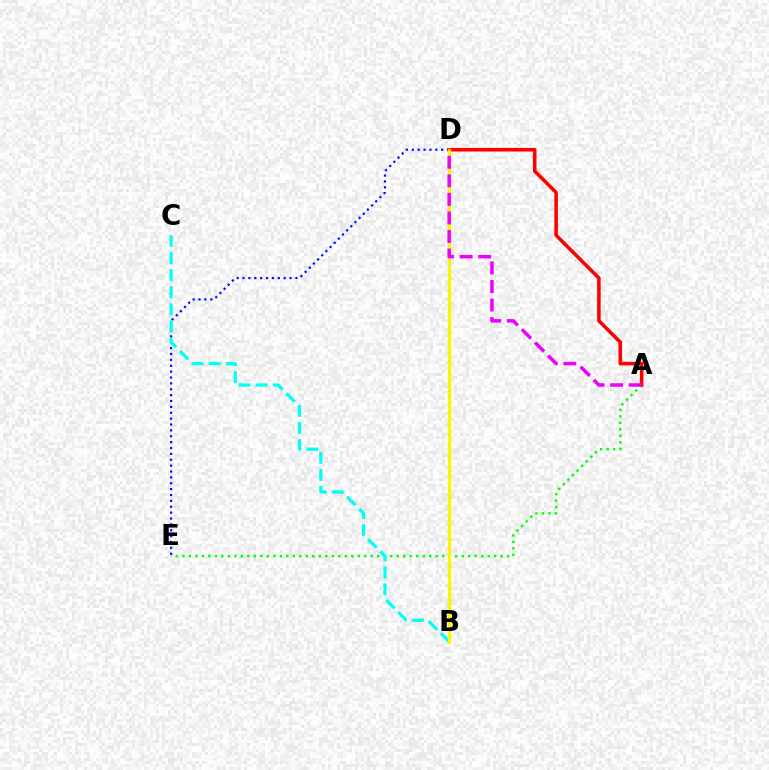{('A', 'E'): [{'color': '#08ff00', 'line_style': 'dotted', 'thickness': 1.76}], ('D', 'E'): [{'color': '#0010ff', 'line_style': 'dotted', 'thickness': 1.6}], ('B', 'C'): [{'color': '#00fff6', 'line_style': 'dashed', 'thickness': 2.32}], ('A', 'D'): [{'color': '#ff0000', 'line_style': 'solid', 'thickness': 2.56}, {'color': '#ee00ff', 'line_style': 'dashed', 'thickness': 2.52}], ('B', 'D'): [{'color': '#fcf500', 'line_style': 'solid', 'thickness': 2.36}]}